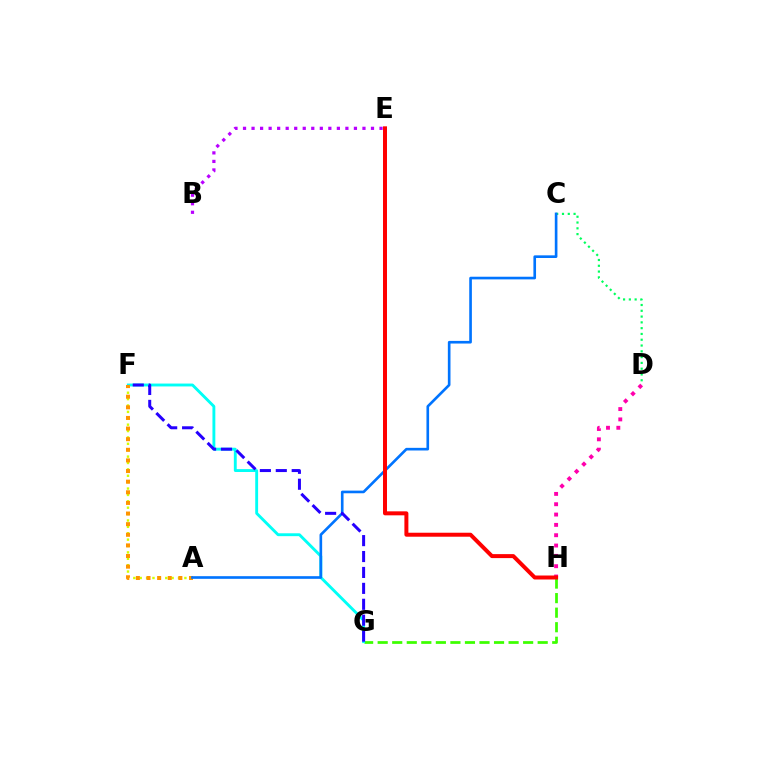{('B', 'E'): [{'color': '#b900ff', 'line_style': 'dotted', 'thickness': 2.32}], ('D', 'H'): [{'color': '#ff00ac', 'line_style': 'dotted', 'thickness': 2.81}], ('A', 'F'): [{'color': '#d1ff00', 'line_style': 'dotted', 'thickness': 1.74}, {'color': '#ff9400', 'line_style': 'dotted', 'thickness': 2.89}], ('G', 'H'): [{'color': '#3dff00', 'line_style': 'dashed', 'thickness': 1.98}], ('F', 'G'): [{'color': '#00fff6', 'line_style': 'solid', 'thickness': 2.07}, {'color': '#2500ff', 'line_style': 'dashed', 'thickness': 2.16}], ('C', 'D'): [{'color': '#00ff5c', 'line_style': 'dotted', 'thickness': 1.57}], ('A', 'C'): [{'color': '#0074ff', 'line_style': 'solid', 'thickness': 1.9}], ('E', 'H'): [{'color': '#ff0000', 'line_style': 'solid', 'thickness': 2.87}]}